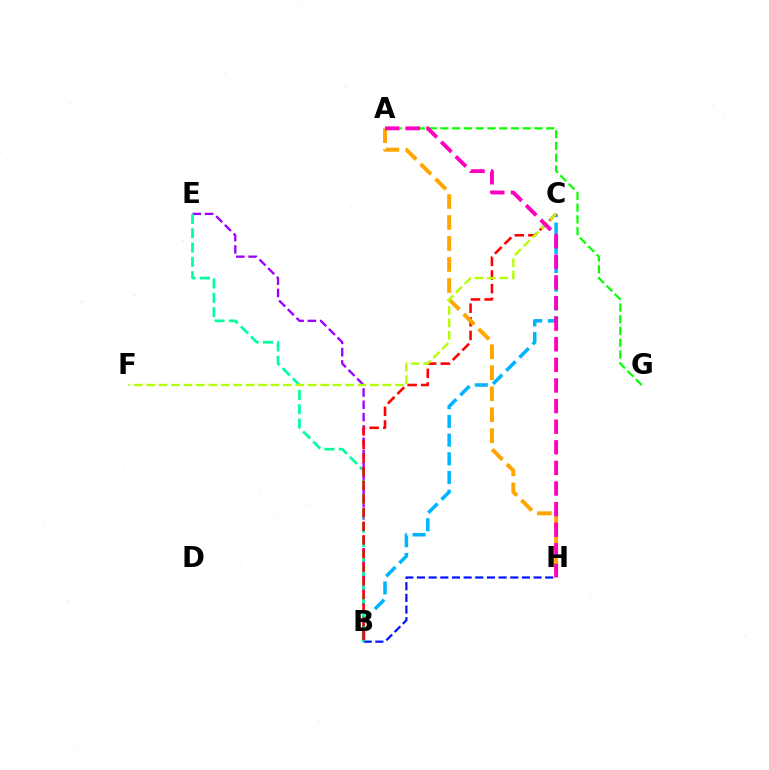{('B', 'E'): [{'color': '#9b00ff', 'line_style': 'dashed', 'thickness': 1.67}, {'color': '#00ff9d', 'line_style': 'dashed', 'thickness': 1.95}], ('B', 'C'): [{'color': '#00b5ff', 'line_style': 'dashed', 'thickness': 2.54}, {'color': '#ff0000', 'line_style': 'dashed', 'thickness': 1.85}], ('B', 'H'): [{'color': '#0010ff', 'line_style': 'dashed', 'thickness': 1.58}], ('A', 'G'): [{'color': '#08ff00', 'line_style': 'dashed', 'thickness': 1.6}], ('A', 'H'): [{'color': '#ffa500', 'line_style': 'dashed', 'thickness': 2.85}, {'color': '#ff00bd', 'line_style': 'dashed', 'thickness': 2.8}], ('C', 'F'): [{'color': '#b3ff00', 'line_style': 'dashed', 'thickness': 1.69}]}